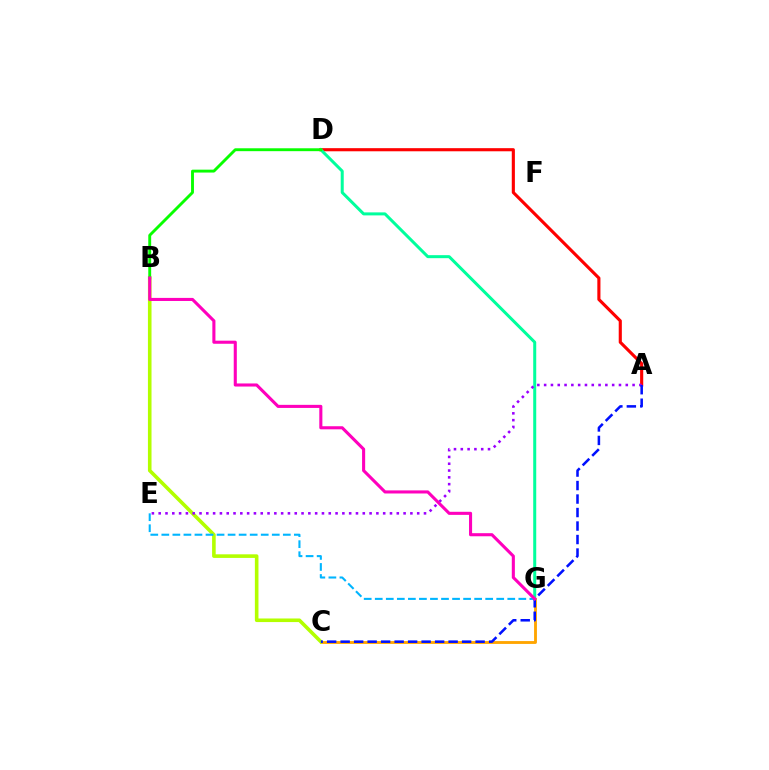{('A', 'D'): [{'color': '#ff0000', 'line_style': 'solid', 'thickness': 2.24}], ('C', 'G'): [{'color': '#ffa500', 'line_style': 'solid', 'thickness': 2.05}], ('B', 'C'): [{'color': '#b3ff00', 'line_style': 'solid', 'thickness': 2.59}], ('D', 'G'): [{'color': '#00ff9d', 'line_style': 'solid', 'thickness': 2.17}], ('A', 'E'): [{'color': '#9b00ff', 'line_style': 'dotted', 'thickness': 1.85}], ('B', 'D'): [{'color': '#08ff00', 'line_style': 'solid', 'thickness': 2.08}], ('E', 'G'): [{'color': '#00b5ff', 'line_style': 'dashed', 'thickness': 1.5}], ('A', 'C'): [{'color': '#0010ff', 'line_style': 'dashed', 'thickness': 1.83}], ('B', 'G'): [{'color': '#ff00bd', 'line_style': 'solid', 'thickness': 2.22}]}